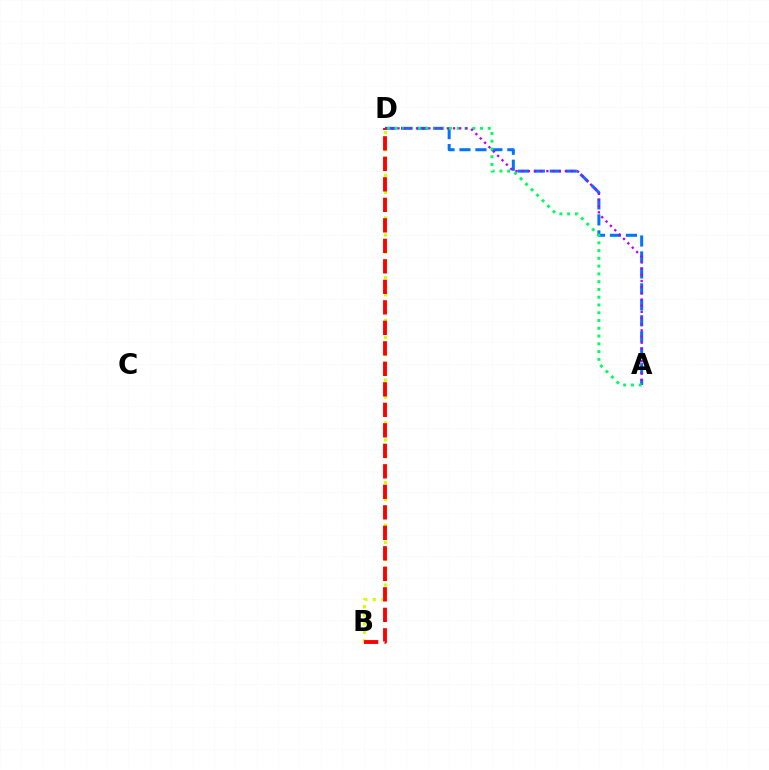{('A', 'D'): [{'color': '#0074ff', 'line_style': 'dashed', 'thickness': 2.17}, {'color': '#00ff5c', 'line_style': 'dotted', 'thickness': 2.11}, {'color': '#b900ff', 'line_style': 'dotted', 'thickness': 1.68}], ('B', 'D'): [{'color': '#d1ff00', 'line_style': 'dotted', 'thickness': 2.32}, {'color': '#ff0000', 'line_style': 'dashed', 'thickness': 2.78}]}